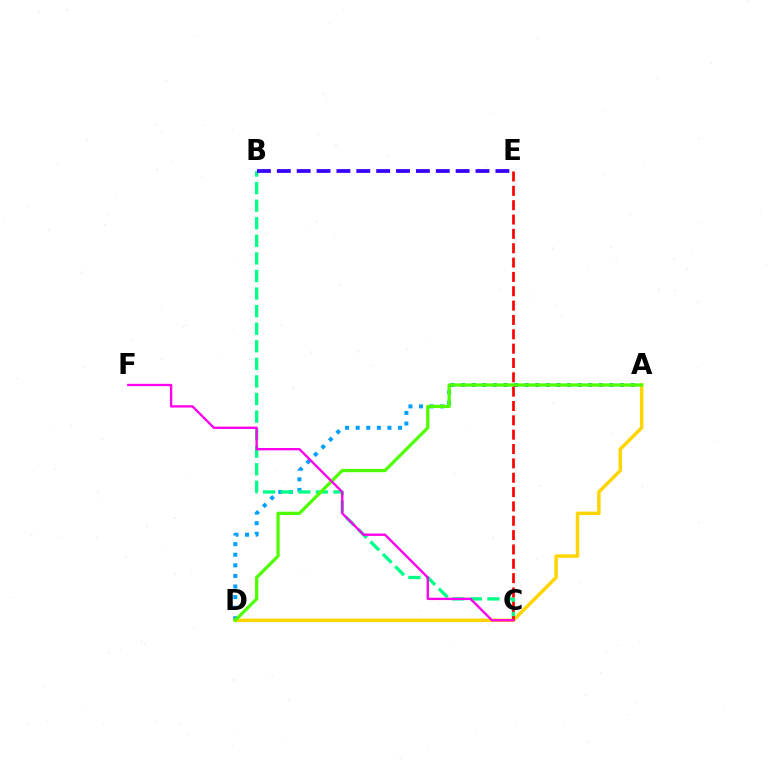{('A', 'D'): [{'color': '#009eff', 'line_style': 'dotted', 'thickness': 2.88}, {'color': '#ffd500', 'line_style': 'solid', 'thickness': 2.49}, {'color': '#4fff00', 'line_style': 'solid', 'thickness': 2.36}], ('B', 'C'): [{'color': '#00ff86', 'line_style': 'dashed', 'thickness': 2.39}], ('C', 'E'): [{'color': '#ff0000', 'line_style': 'dashed', 'thickness': 1.95}], ('C', 'F'): [{'color': '#ff00ed', 'line_style': 'solid', 'thickness': 1.69}], ('B', 'E'): [{'color': '#3700ff', 'line_style': 'dashed', 'thickness': 2.7}]}